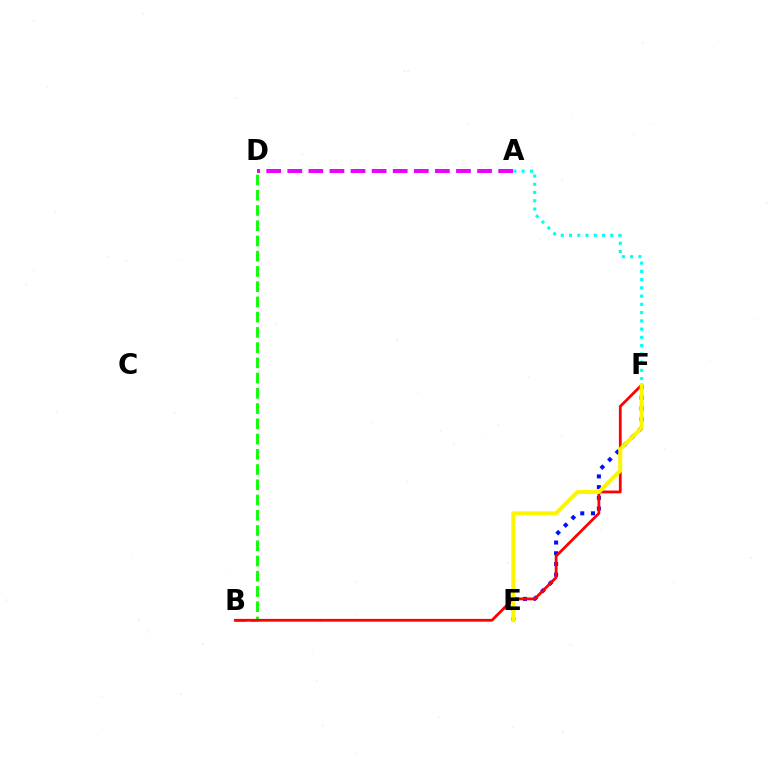{('B', 'D'): [{'color': '#08ff00', 'line_style': 'dashed', 'thickness': 2.07}], ('A', 'D'): [{'color': '#ee00ff', 'line_style': 'dashed', 'thickness': 2.86}], ('E', 'F'): [{'color': '#0010ff', 'line_style': 'dotted', 'thickness': 2.91}, {'color': '#fcf500', 'line_style': 'solid', 'thickness': 2.88}], ('B', 'F'): [{'color': '#ff0000', 'line_style': 'solid', 'thickness': 2.0}], ('A', 'F'): [{'color': '#00fff6', 'line_style': 'dotted', 'thickness': 2.24}]}